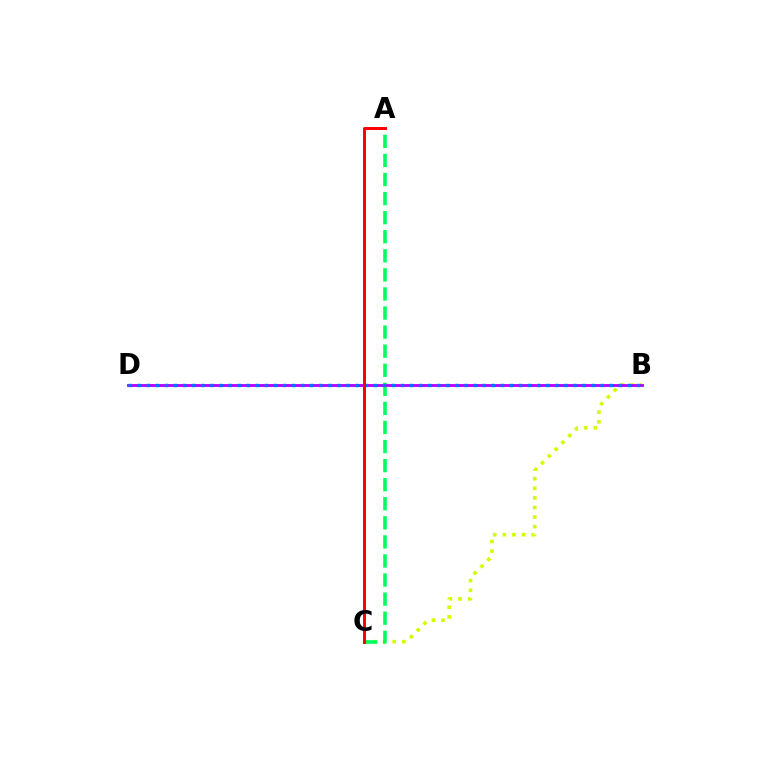{('B', 'C'): [{'color': '#d1ff00', 'line_style': 'dotted', 'thickness': 2.61}], ('A', 'C'): [{'color': '#00ff5c', 'line_style': 'dashed', 'thickness': 2.59}, {'color': '#ff0000', 'line_style': 'solid', 'thickness': 2.13}], ('B', 'D'): [{'color': '#b900ff', 'line_style': 'solid', 'thickness': 2.06}, {'color': '#0074ff', 'line_style': 'dotted', 'thickness': 2.47}]}